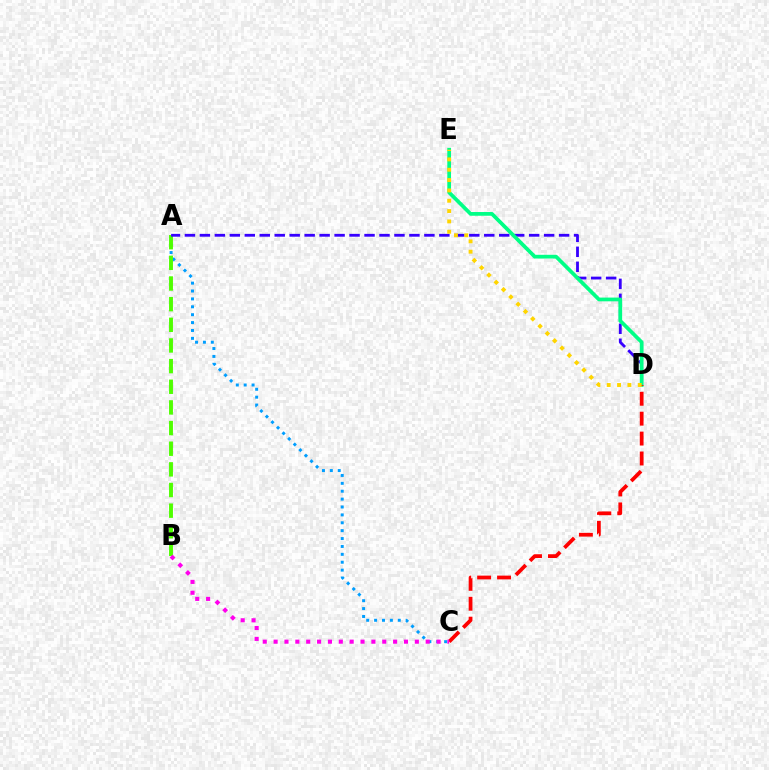{('A', 'C'): [{'color': '#009eff', 'line_style': 'dotted', 'thickness': 2.14}], ('A', 'B'): [{'color': '#4fff00', 'line_style': 'dashed', 'thickness': 2.81}], ('A', 'D'): [{'color': '#3700ff', 'line_style': 'dashed', 'thickness': 2.03}], ('D', 'E'): [{'color': '#00ff86', 'line_style': 'solid', 'thickness': 2.69}, {'color': '#ffd500', 'line_style': 'dotted', 'thickness': 2.81}], ('C', 'D'): [{'color': '#ff0000', 'line_style': 'dashed', 'thickness': 2.71}], ('B', 'C'): [{'color': '#ff00ed', 'line_style': 'dotted', 'thickness': 2.95}]}